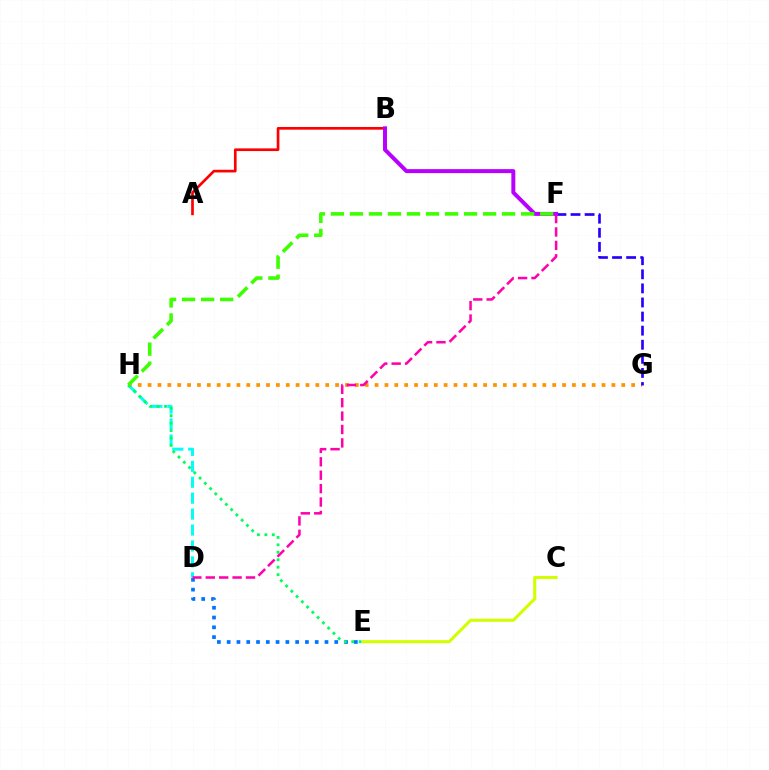{('D', 'H'): [{'color': '#00fff6', 'line_style': 'dashed', 'thickness': 2.16}], ('G', 'H'): [{'color': '#ff9400', 'line_style': 'dotted', 'thickness': 2.68}], ('D', 'E'): [{'color': '#0074ff', 'line_style': 'dotted', 'thickness': 2.66}], ('F', 'G'): [{'color': '#2500ff', 'line_style': 'dashed', 'thickness': 1.91}], ('A', 'B'): [{'color': '#ff0000', 'line_style': 'solid', 'thickness': 1.93}], ('D', 'F'): [{'color': '#ff00ac', 'line_style': 'dashed', 'thickness': 1.82}], ('E', 'H'): [{'color': '#00ff5c', 'line_style': 'dotted', 'thickness': 2.02}], ('B', 'F'): [{'color': '#b900ff', 'line_style': 'solid', 'thickness': 2.86}], ('C', 'E'): [{'color': '#d1ff00', 'line_style': 'solid', 'thickness': 2.21}], ('F', 'H'): [{'color': '#3dff00', 'line_style': 'dashed', 'thickness': 2.58}]}